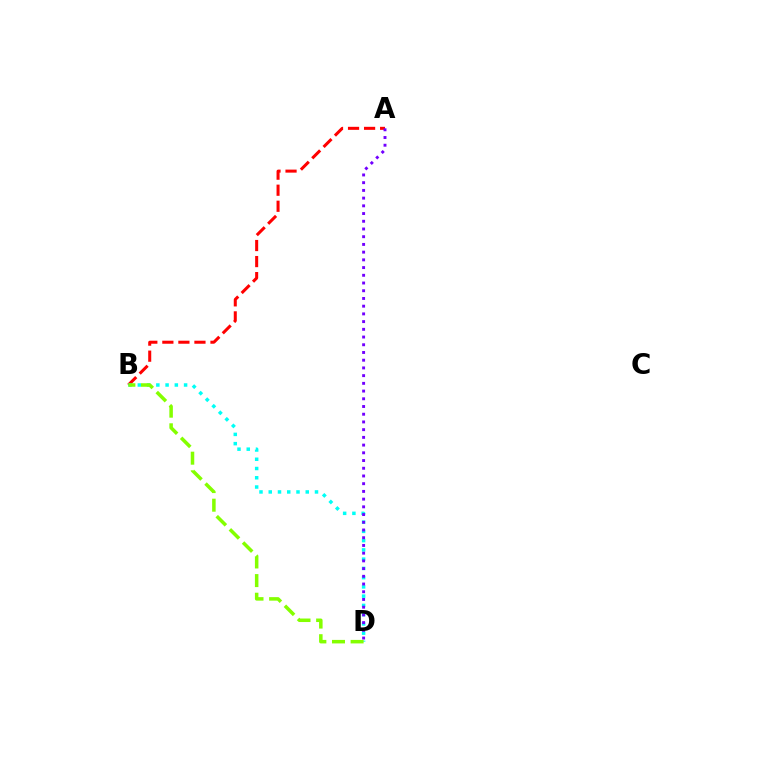{('A', 'B'): [{'color': '#ff0000', 'line_style': 'dashed', 'thickness': 2.18}], ('B', 'D'): [{'color': '#00fff6', 'line_style': 'dotted', 'thickness': 2.51}, {'color': '#84ff00', 'line_style': 'dashed', 'thickness': 2.53}], ('A', 'D'): [{'color': '#7200ff', 'line_style': 'dotted', 'thickness': 2.1}]}